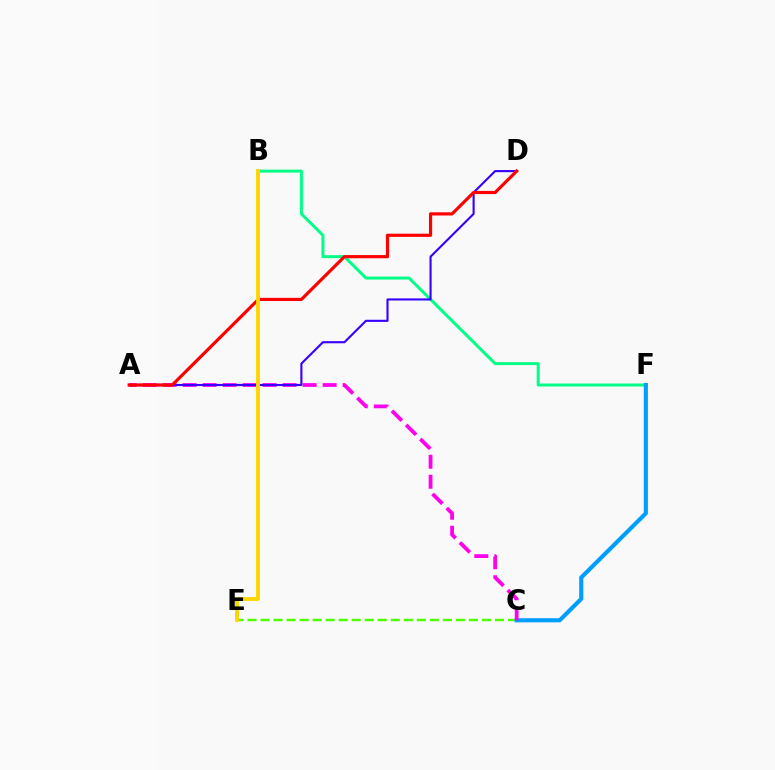{('B', 'F'): [{'color': '#00ff86', 'line_style': 'solid', 'thickness': 2.15}], ('C', 'E'): [{'color': '#4fff00', 'line_style': 'dashed', 'thickness': 1.77}], ('C', 'F'): [{'color': '#009eff', 'line_style': 'solid', 'thickness': 2.97}], ('A', 'C'): [{'color': '#ff00ed', 'line_style': 'dashed', 'thickness': 2.72}], ('A', 'D'): [{'color': '#3700ff', 'line_style': 'solid', 'thickness': 1.52}, {'color': '#ff0000', 'line_style': 'solid', 'thickness': 2.29}], ('B', 'E'): [{'color': '#ffd500', 'line_style': 'solid', 'thickness': 2.78}]}